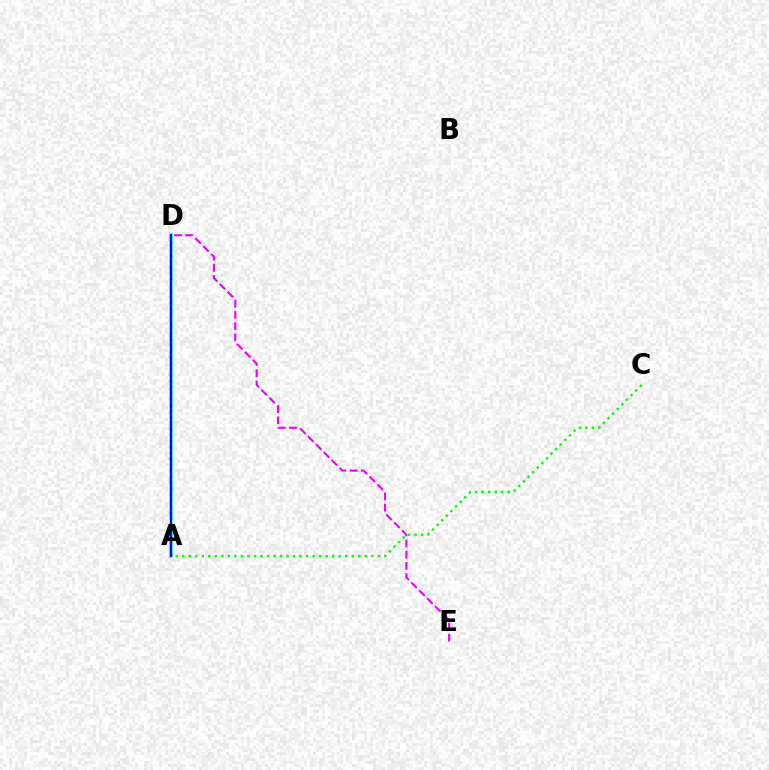{('A', 'D'): [{'color': '#00fff6', 'line_style': 'solid', 'thickness': 2.52}, {'color': '#fcf500', 'line_style': 'dashed', 'thickness': 1.61}, {'color': '#ff0000', 'line_style': 'dotted', 'thickness': 1.63}, {'color': '#0010ff', 'line_style': 'solid', 'thickness': 1.52}], ('D', 'E'): [{'color': '#ee00ff', 'line_style': 'dashed', 'thickness': 1.52}], ('A', 'C'): [{'color': '#08ff00', 'line_style': 'dotted', 'thickness': 1.77}]}